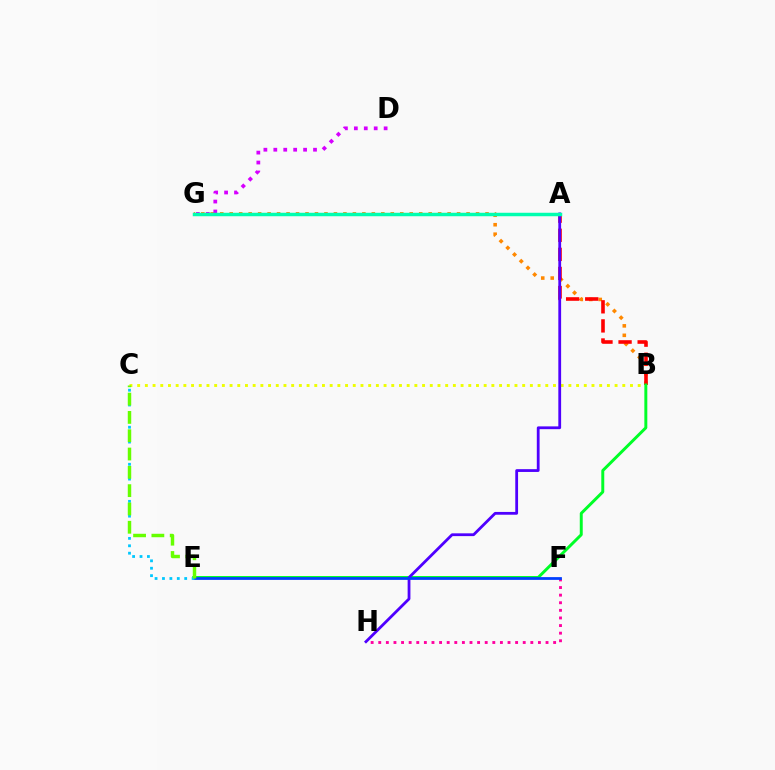{('B', 'G'): [{'color': '#ff8800', 'line_style': 'dotted', 'thickness': 2.57}], ('B', 'C'): [{'color': '#eeff00', 'line_style': 'dotted', 'thickness': 2.09}], ('F', 'H'): [{'color': '#ff00a0', 'line_style': 'dotted', 'thickness': 2.07}], ('A', 'B'): [{'color': '#ff0000', 'line_style': 'dashed', 'thickness': 2.59}], ('B', 'E'): [{'color': '#00ff27', 'line_style': 'solid', 'thickness': 2.13}], ('A', 'H'): [{'color': '#4f00ff', 'line_style': 'solid', 'thickness': 2.01}], ('D', 'G'): [{'color': '#d600ff', 'line_style': 'dotted', 'thickness': 2.7}], ('E', 'F'): [{'color': '#003fff', 'line_style': 'solid', 'thickness': 1.99}], ('C', 'E'): [{'color': '#00c7ff', 'line_style': 'dotted', 'thickness': 2.01}, {'color': '#66ff00', 'line_style': 'dashed', 'thickness': 2.49}], ('A', 'G'): [{'color': '#00ffaf', 'line_style': 'solid', 'thickness': 2.5}]}